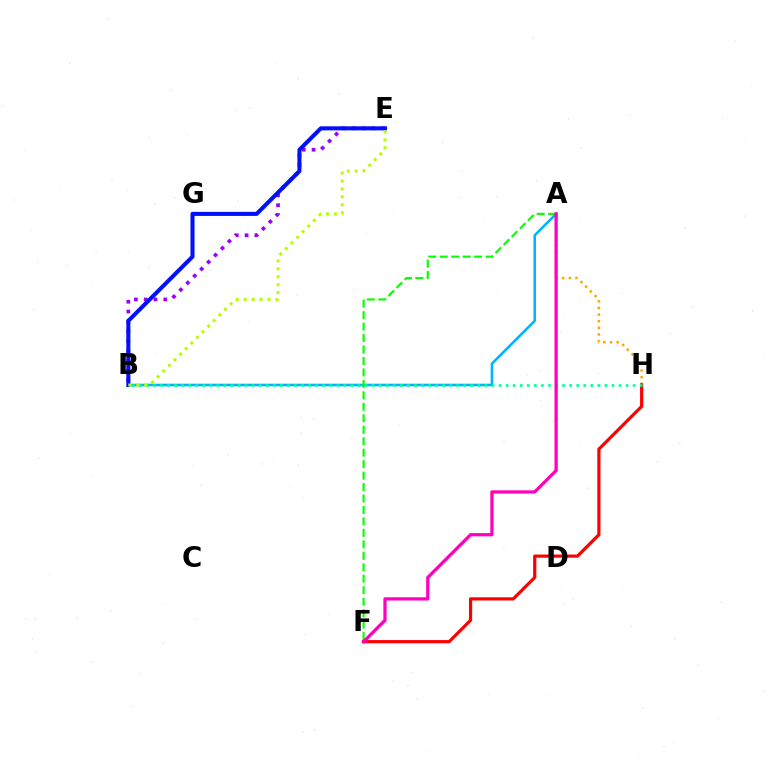{('B', 'E'): [{'color': '#9b00ff', 'line_style': 'dotted', 'thickness': 2.66}, {'color': '#0010ff', 'line_style': 'solid', 'thickness': 2.92}, {'color': '#b3ff00', 'line_style': 'dotted', 'thickness': 2.16}], ('A', 'H'): [{'color': '#ffa500', 'line_style': 'dotted', 'thickness': 1.8}], ('A', 'B'): [{'color': '#00b5ff', 'line_style': 'solid', 'thickness': 1.85}], ('A', 'F'): [{'color': '#08ff00', 'line_style': 'dashed', 'thickness': 1.56}, {'color': '#ff00bd', 'line_style': 'solid', 'thickness': 2.34}], ('F', 'H'): [{'color': '#ff0000', 'line_style': 'solid', 'thickness': 2.3}], ('B', 'H'): [{'color': '#00ff9d', 'line_style': 'dotted', 'thickness': 1.92}]}